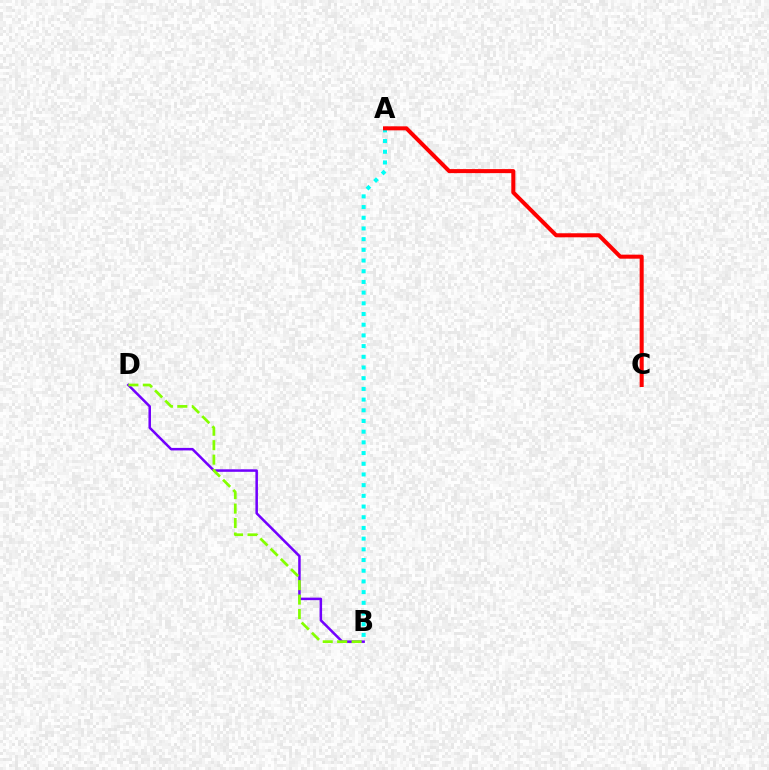{('B', 'D'): [{'color': '#7200ff', 'line_style': 'solid', 'thickness': 1.81}, {'color': '#84ff00', 'line_style': 'dashed', 'thickness': 1.96}], ('A', 'B'): [{'color': '#00fff6', 'line_style': 'dotted', 'thickness': 2.91}], ('A', 'C'): [{'color': '#ff0000', 'line_style': 'solid', 'thickness': 2.9}]}